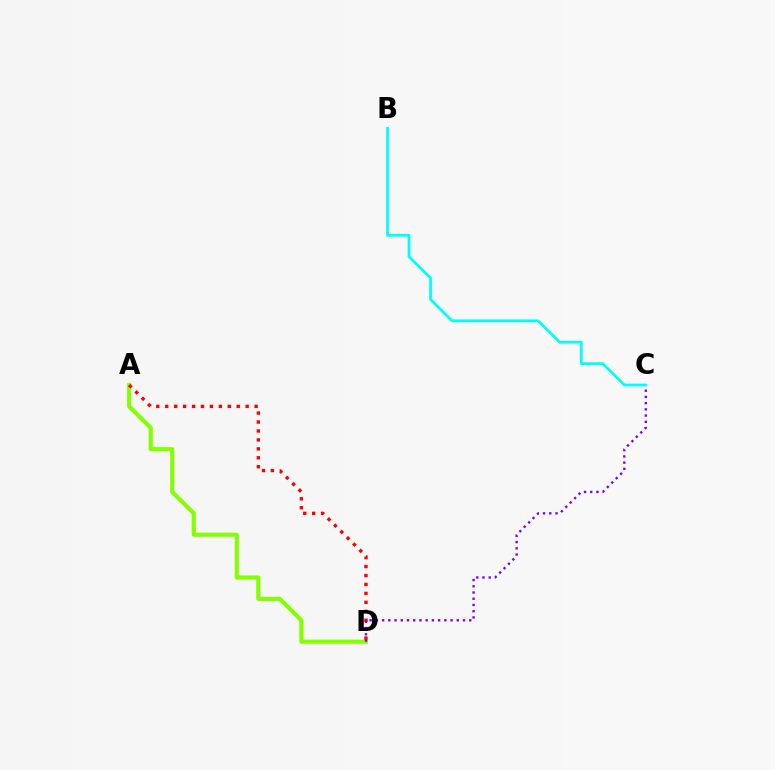{('A', 'D'): [{'color': '#84ff00', 'line_style': 'solid', 'thickness': 2.97}, {'color': '#ff0000', 'line_style': 'dotted', 'thickness': 2.43}], ('C', 'D'): [{'color': '#7200ff', 'line_style': 'dotted', 'thickness': 1.69}], ('B', 'C'): [{'color': '#00fff6', 'line_style': 'solid', 'thickness': 1.98}]}